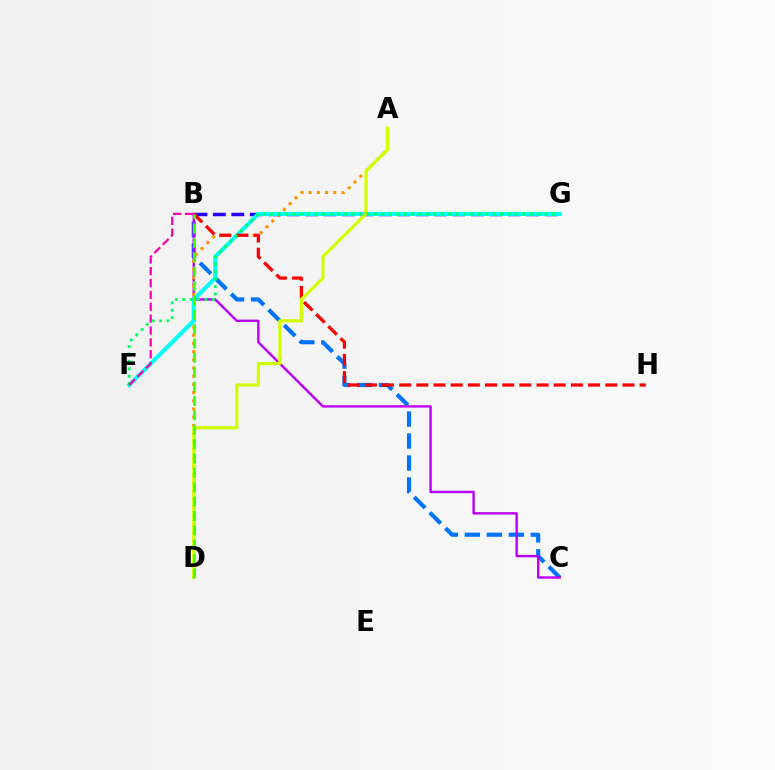{('B', 'C'): [{'color': '#0074ff', 'line_style': 'dashed', 'thickness': 2.99}, {'color': '#b900ff', 'line_style': 'solid', 'thickness': 1.73}], ('A', 'D'): [{'color': '#ff9400', 'line_style': 'dotted', 'thickness': 2.23}, {'color': '#d1ff00', 'line_style': 'solid', 'thickness': 2.29}], ('B', 'G'): [{'color': '#2500ff', 'line_style': 'dashed', 'thickness': 2.5}], ('F', 'G'): [{'color': '#00fff6', 'line_style': 'solid', 'thickness': 2.94}, {'color': '#00ff5c', 'line_style': 'dotted', 'thickness': 2.02}], ('B', 'H'): [{'color': '#ff0000', 'line_style': 'dashed', 'thickness': 2.33}], ('B', 'D'): [{'color': '#3dff00', 'line_style': 'dashed', 'thickness': 1.95}], ('B', 'F'): [{'color': '#ff00ac', 'line_style': 'dashed', 'thickness': 1.61}]}